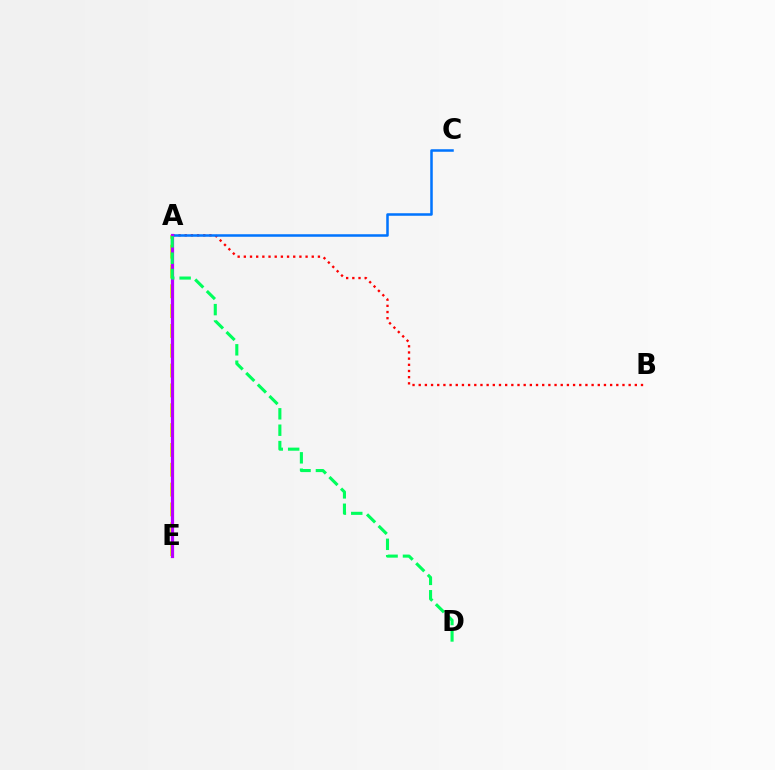{('A', 'E'): [{'color': '#d1ff00', 'line_style': 'dashed', 'thickness': 2.69}, {'color': '#b900ff', 'line_style': 'solid', 'thickness': 2.32}], ('A', 'B'): [{'color': '#ff0000', 'line_style': 'dotted', 'thickness': 1.68}], ('A', 'C'): [{'color': '#0074ff', 'line_style': 'solid', 'thickness': 1.81}], ('A', 'D'): [{'color': '#00ff5c', 'line_style': 'dashed', 'thickness': 2.23}]}